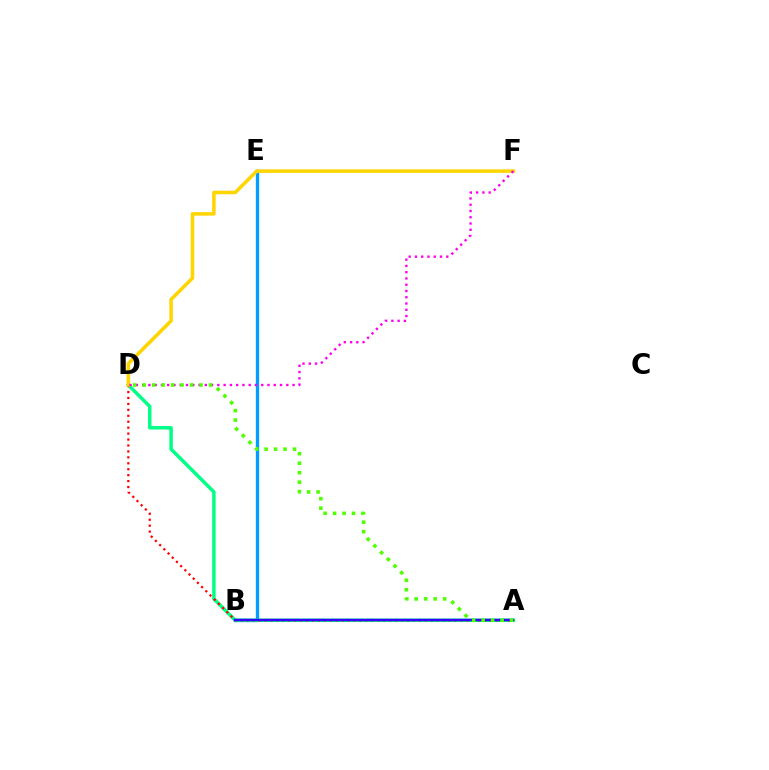{('B', 'E'): [{'color': '#009eff', 'line_style': 'solid', 'thickness': 2.39}], ('A', 'D'): [{'color': '#00ff86', 'line_style': 'solid', 'thickness': 2.5}, {'color': '#ff0000', 'line_style': 'dotted', 'thickness': 1.61}, {'color': '#4fff00', 'line_style': 'dotted', 'thickness': 2.57}], ('A', 'B'): [{'color': '#3700ff', 'line_style': 'solid', 'thickness': 1.79}], ('D', 'F'): [{'color': '#ffd500', 'line_style': 'solid', 'thickness': 2.55}, {'color': '#ff00ed', 'line_style': 'dotted', 'thickness': 1.7}]}